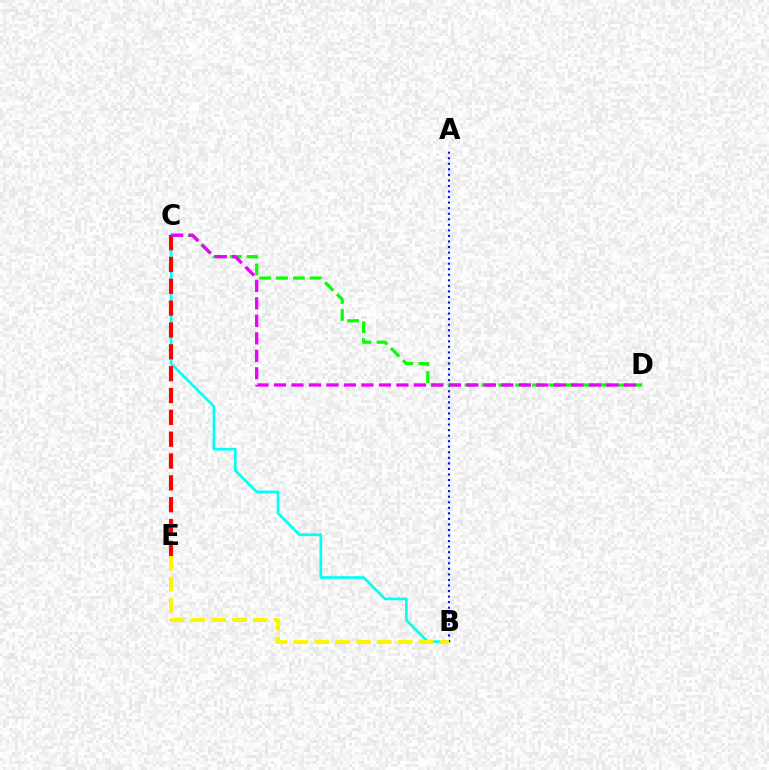{('B', 'C'): [{'color': '#00fff6', 'line_style': 'solid', 'thickness': 1.92}], ('C', 'E'): [{'color': '#ff0000', 'line_style': 'dashed', 'thickness': 2.97}], ('A', 'B'): [{'color': '#0010ff', 'line_style': 'dotted', 'thickness': 1.51}], ('B', 'E'): [{'color': '#fcf500', 'line_style': 'dashed', 'thickness': 2.83}], ('C', 'D'): [{'color': '#08ff00', 'line_style': 'dashed', 'thickness': 2.3}, {'color': '#ee00ff', 'line_style': 'dashed', 'thickness': 2.38}]}